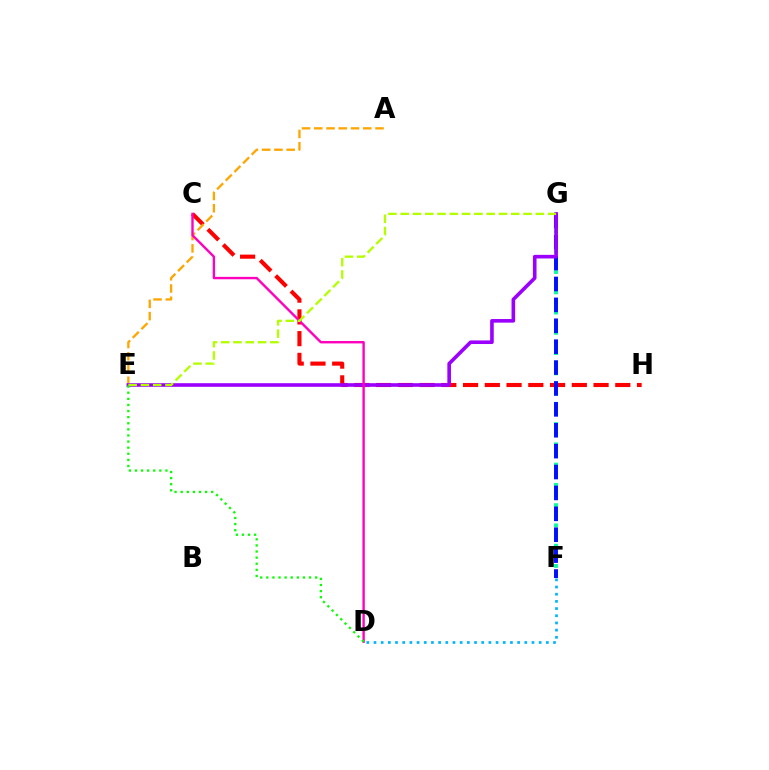{('C', 'H'): [{'color': '#ff0000', 'line_style': 'dashed', 'thickness': 2.95}], ('F', 'G'): [{'color': '#00ff9d', 'line_style': 'dotted', 'thickness': 2.75}, {'color': '#0010ff', 'line_style': 'dashed', 'thickness': 2.84}], ('A', 'E'): [{'color': '#ffa500', 'line_style': 'dashed', 'thickness': 1.66}], ('E', 'G'): [{'color': '#9b00ff', 'line_style': 'solid', 'thickness': 2.6}, {'color': '#b3ff00', 'line_style': 'dashed', 'thickness': 1.67}], ('C', 'D'): [{'color': '#ff00bd', 'line_style': 'solid', 'thickness': 1.72}], ('D', 'E'): [{'color': '#08ff00', 'line_style': 'dotted', 'thickness': 1.66}], ('D', 'F'): [{'color': '#00b5ff', 'line_style': 'dotted', 'thickness': 1.95}]}